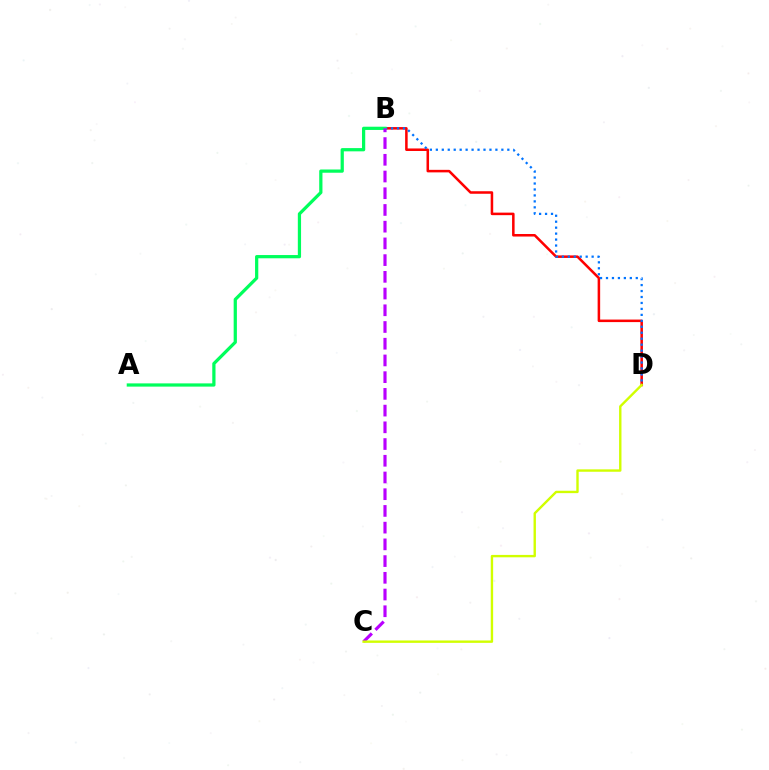{('B', 'D'): [{'color': '#ff0000', 'line_style': 'solid', 'thickness': 1.82}, {'color': '#0074ff', 'line_style': 'dotted', 'thickness': 1.62}], ('A', 'B'): [{'color': '#00ff5c', 'line_style': 'solid', 'thickness': 2.33}], ('B', 'C'): [{'color': '#b900ff', 'line_style': 'dashed', 'thickness': 2.27}], ('C', 'D'): [{'color': '#d1ff00', 'line_style': 'solid', 'thickness': 1.72}]}